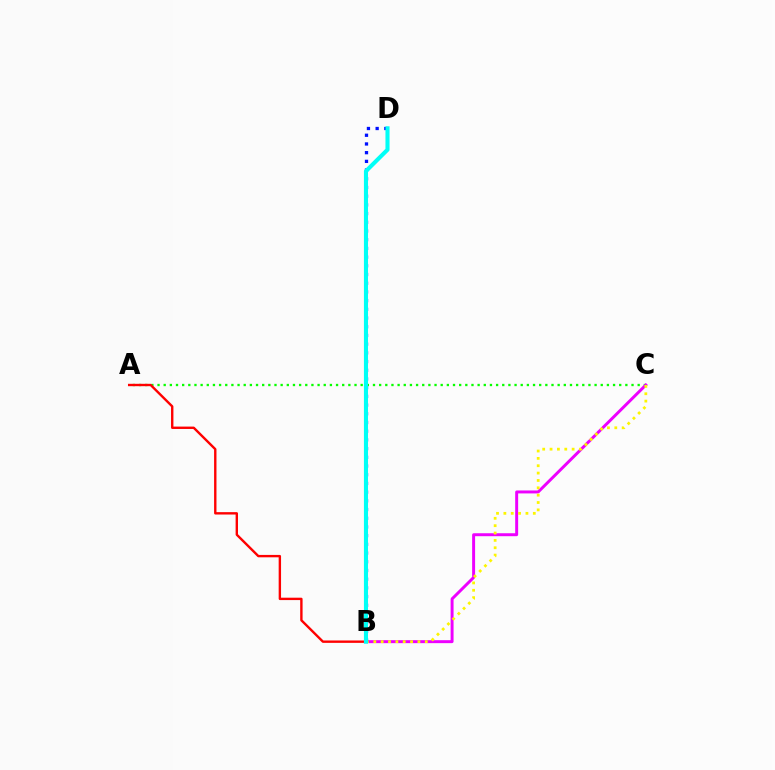{('A', 'C'): [{'color': '#08ff00', 'line_style': 'dotted', 'thickness': 1.67}], ('A', 'B'): [{'color': '#ff0000', 'line_style': 'solid', 'thickness': 1.72}], ('B', 'C'): [{'color': '#ee00ff', 'line_style': 'solid', 'thickness': 2.13}, {'color': '#fcf500', 'line_style': 'dotted', 'thickness': 2.0}], ('B', 'D'): [{'color': '#0010ff', 'line_style': 'dotted', 'thickness': 2.36}, {'color': '#00fff6', 'line_style': 'solid', 'thickness': 2.94}]}